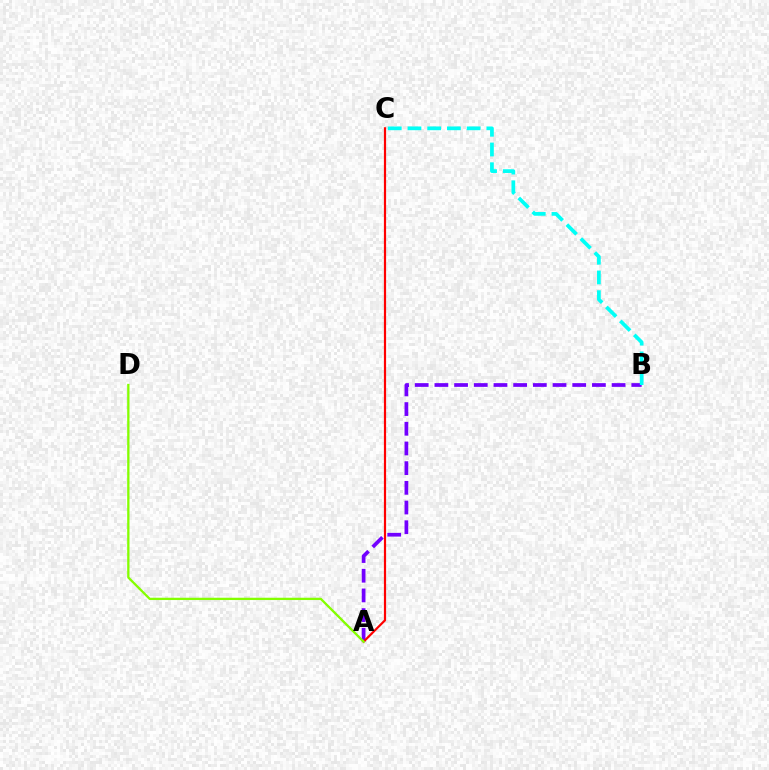{('A', 'B'): [{'color': '#7200ff', 'line_style': 'dashed', 'thickness': 2.67}], ('A', 'C'): [{'color': '#ff0000', 'line_style': 'solid', 'thickness': 1.58}], ('B', 'C'): [{'color': '#00fff6', 'line_style': 'dashed', 'thickness': 2.68}], ('A', 'D'): [{'color': '#84ff00', 'line_style': 'solid', 'thickness': 1.66}]}